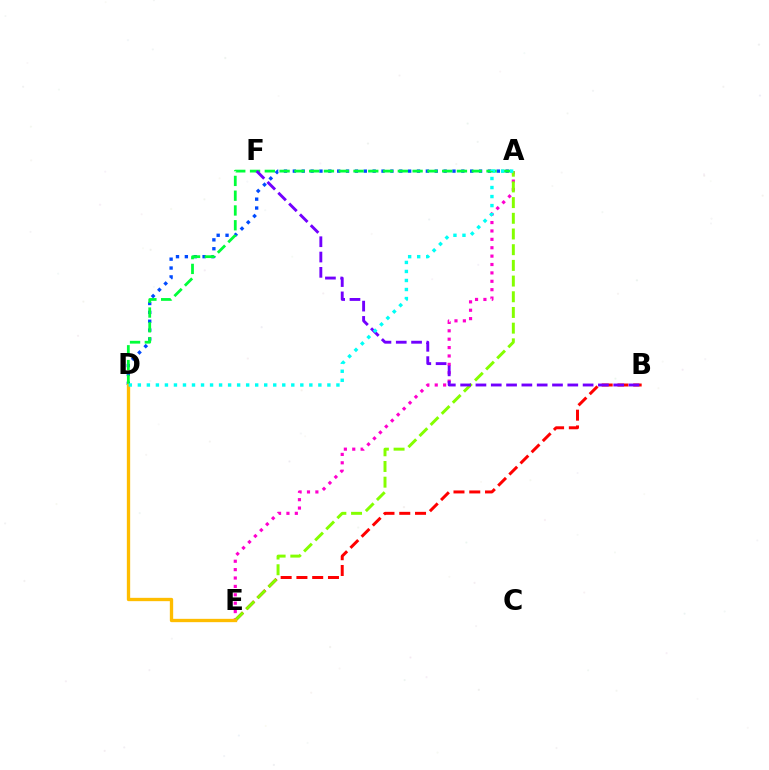{('A', 'E'): [{'color': '#ff00cf', 'line_style': 'dotted', 'thickness': 2.28}, {'color': '#84ff00', 'line_style': 'dashed', 'thickness': 2.13}], ('B', 'E'): [{'color': '#ff0000', 'line_style': 'dashed', 'thickness': 2.14}], ('A', 'D'): [{'color': '#004bff', 'line_style': 'dotted', 'thickness': 2.41}, {'color': '#00ff39', 'line_style': 'dashed', 'thickness': 2.01}, {'color': '#00fff6', 'line_style': 'dotted', 'thickness': 2.45}], ('B', 'F'): [{'color': '#7200ff', 'line_style': 'dashed', 'thickness': 2.08}], ('D', 'E'): [{'color': '#ffbd00', 'line_style': 'solid', 'thickness': 2.4}]}